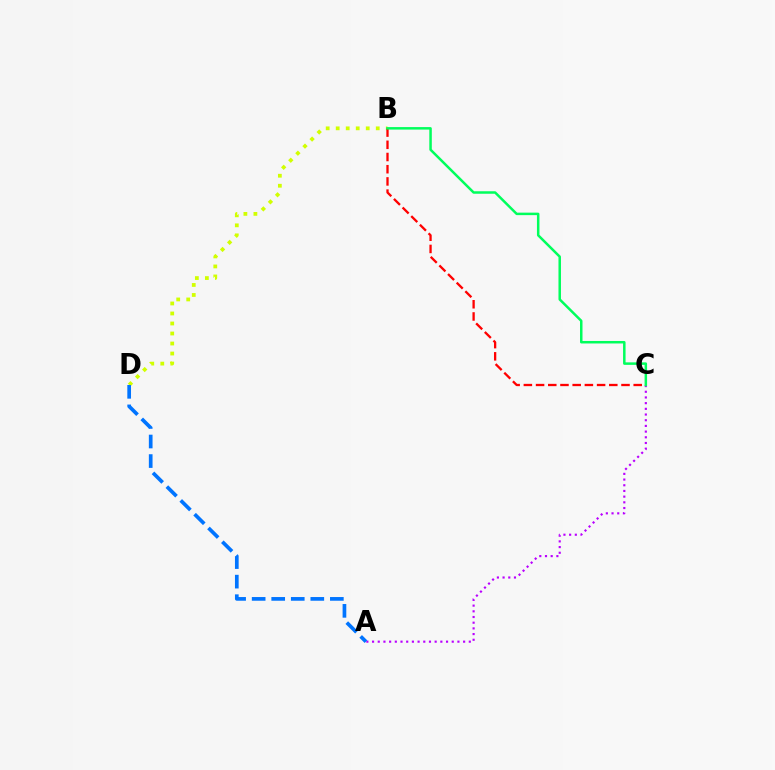{('B', 'D'): [{'color': '#d1ff00', 'line_style': 'dotted', 'thickness': 2.72}], ('A', 'C'): [{'color': '#b900ff', 'line_style': 'dotted', 'thickness': 1.55}], ('B', 'C'): [{'color': '#ff0000', 'line_style': 'dashed', 'thickness': 1.66}, {'color': '#00ff5c', 'line_style': 'solid', 'thickness': 1.8}], ('A', 'D'): [{'color': '#0074ff', 'line_style': 'dashed', 'thickness': 2.66}]}